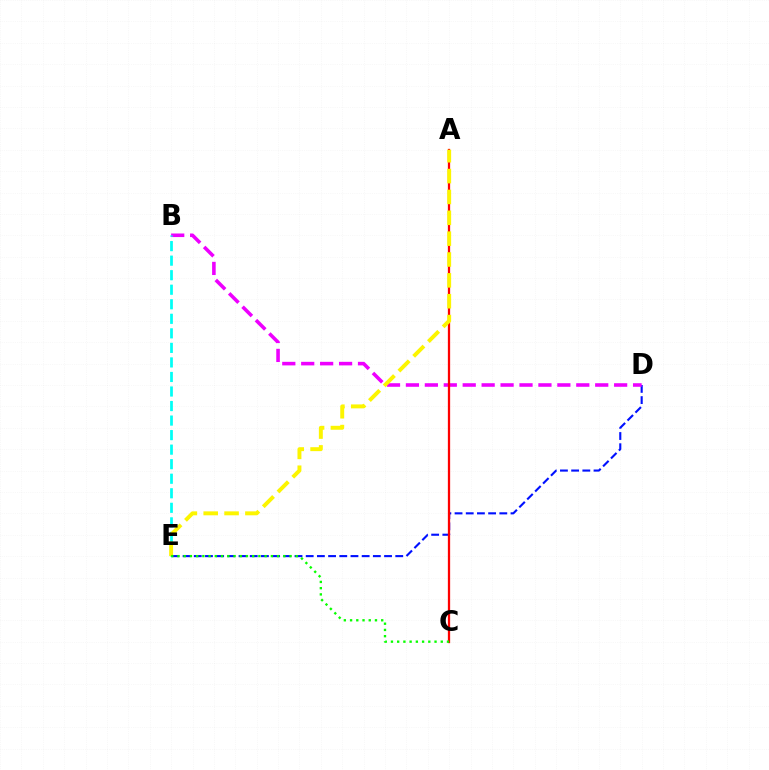{('D', 'E'): [{'color': '#0010ff', 'line_style': 'dashed', 'thickness': 1.52}], ('B', 'D'): [{'color': '#ee00ff', 'line_style': 'dashed', 'thickness': 2.57}], ('B', 'E'): [{'color': '#00fff6', 'line_style': 'dashed', 'thickness': 1.98}], ('A', 'C'): [{'color': '#ff0000', 'line_style': 'solid', 'thickness': 1.64}], ('A', 'E'): [{'color': '#fcf500', 'line_style': 'dashed', 'thickness': 2.83}], ('C', 'E'): [{'color': '#08ff00', 'line_style': 'dotted', 'thickness': 1.69}]}